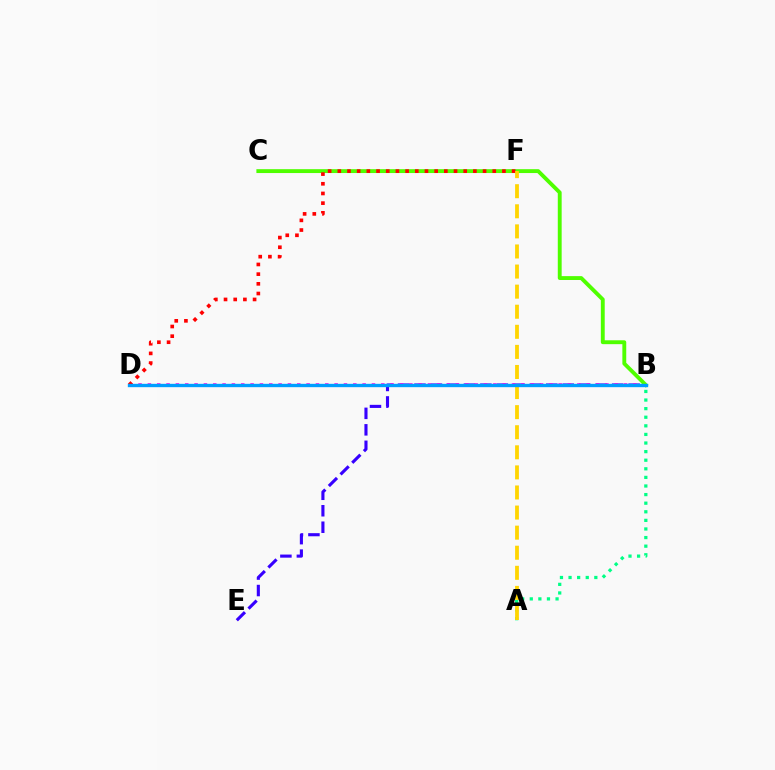{('B', 'E'): [{'color': '#3700ff', 'line_style': 'dashed', 'thickness': 2.24}], ('B', 'D'): [{'color': '#ff00ed', 'line_style': 'dotted', 'thickness': 2.54}, {'color': '#009eff', 'line_style': 'solid', 'thickness': 2.41}], ('B', 'C'): [{'color': '#4fff00', 'line_style': 'solid', 'thickness': 2.79}], ('A', 'B'): [{'color': '#00ff86', 'line_style': 'dotted', 'thickness': 2.34}], ('D', 'F'): [{'color': '#ff0000', 'line_style': 'dotted', 'thickness': 2.63}], ('A', 'F'): [{'color': '#ffd500', 'line_style': 'dashed', 'thickness': 2.73}]}